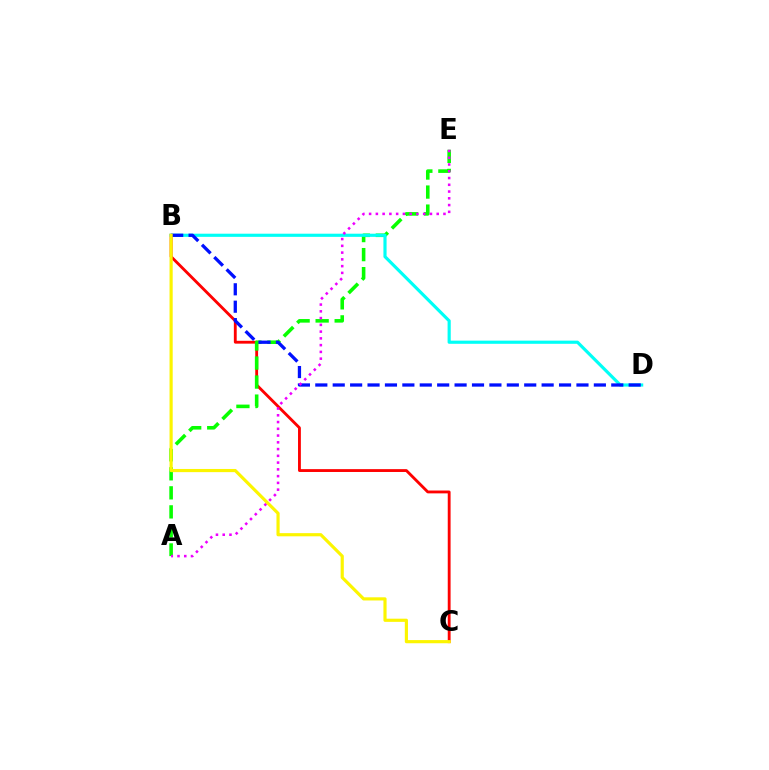{('B', 'C'): [{'color': '#ff0000', 'line_style': 'solid', 'thickness': 2.05}, {'color': '#fcf500', 'line_style': 'solid', 'thickness': 2.28}], ('A', 'E'): [{'color': '#08ff00', 'line_style': 'dashed', 'thickness': 2.59}, {'color': '#ee00ff', 'line_style': 'dotted', 'thickness': 1.84}], ('B', 'D'): [{'color': '#00fff6', 'line_style': 'solid', 'thickness': 2.28}, {'color': '#0010ff', 'line_style': 'dashed', 'thickness': 2.37}]}